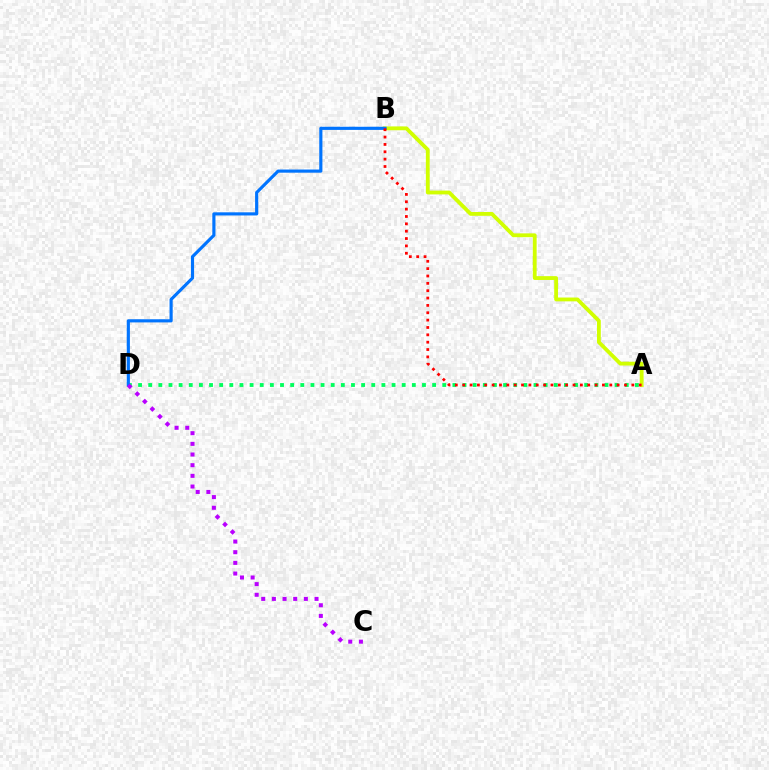{('A', 'D'): [{'color': '#00ff5c', 'line_style': 'dotted', 'thickness': 2.75}], ('A', 'B'): [{'color': '#d1ff00', 'line_style': 'solid', 'thickness': 2.75}, {'color': '#ff0000', 'line_style': 'dotted', 'thickness': 2.0}], ('B', 'D'): [{'color': '#0074ff', 'line_style': 'solid', 'thickness': 2.27}], ('C', 'D'): [{'color': '#b900ff', 'line_style': 'dotted', 'thickness': 2.9}]}